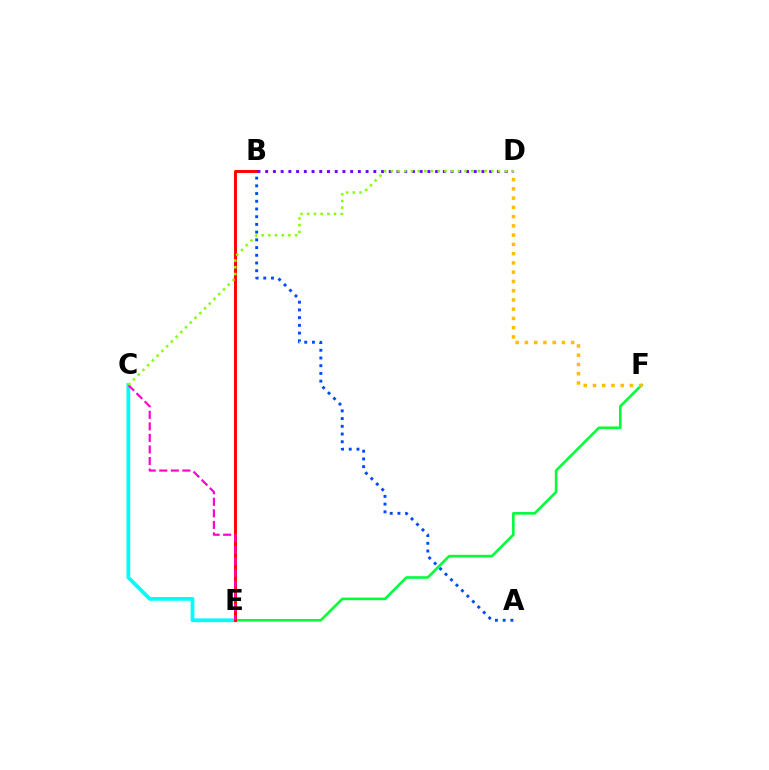{('E', 'F'): [{'color': '#00ff39', 'line_style': 'solid', 'thickness': 1.87}], ('A', 'B'): [{'color': '#004bff', 'line_style': 'dotted', 'thickness': 2.1}], ('C', 'E'): [{'color': '#00fff6', 'line_style': 'solid', 'thickness': 2.68}, {'color': '#ff00cf', 'line_style': 'dashed', 'thickness': 1.57}], ('B', 'E'): [{'color': '#ff0000', 'line_style': 'solid', 'thickness': 2.11}], ('B', 'D'): [{'color': '#7200ff', 'line_style': 'dotted', 'thickness': 2.1}], ('D', 'F'): [{'color': '#ffbd00', 'line_style': 'dotted', 'thickness': 2.51}], ('C', 'D'): [{'color': '#84ff00', 'line_style': 'dotted', 'thickness': 1.82}]}